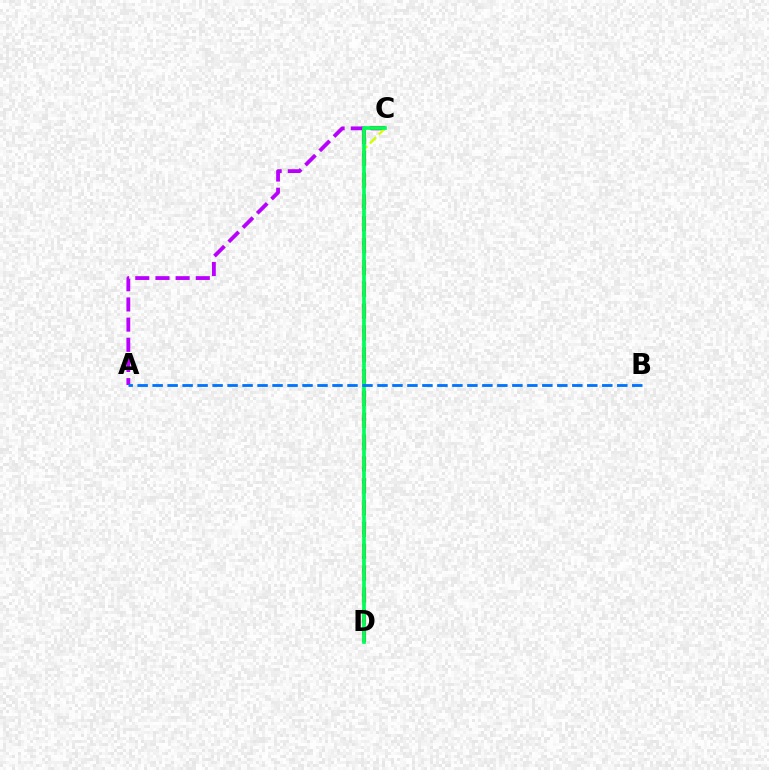{('A', 'C'): [{'color': '#b900ff', 'line_style': 'dashed', 'thickness': 2.74}], ('C', 'D'): [{'color': '#ff0000', 'line_style': 'dashed', 'thickness': 2.97}, {'color': '#d1ff00', 'line_style': 'dashed', 'thickness': 1.71}, {'color': '#00ff5c', 'line_style': 'solid', 'thickness': 2.67}], ('A', 'B'): [{'color': '#0074ff', 'line_style': 'dashed', 'thickness': 2.04}]}